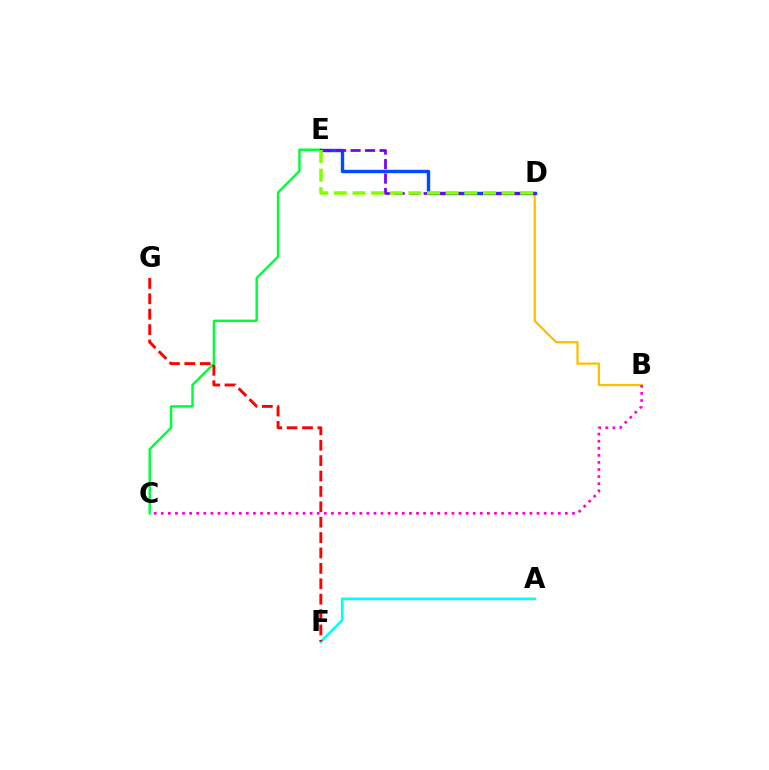{('C', 'E'): [{'color': '#00ff39', 'line_style': 'solid', 'thickness': 1.76}], ('B', 'D'): [{'color': '#ffbd00', 'line_style': 'solid', 'thickness': 1.62}], ('A', 'F'): [{'color': '#00fff6', 'line_style': 'solid', 'thickness': 1.93}], ('F', 'G'): [{'color': '#ff0000', 'line_style': 'dashed', 'thickness': 2.09}], ('D', 'E'): [{'color': '#004bff', 'line_style': 'solid', 'thickness': 2.44}, {'color': '#7200ff', 'line_style': 'dashed', 'thickness': 1.97}, {'color': '#84ff00', 'line_style': 'dashed', 'thickness': 2.53}], ('B', 'C'): [{'color': '#ff00cf', 'line_style': 'dotted', 'thickness': 1.93}]}